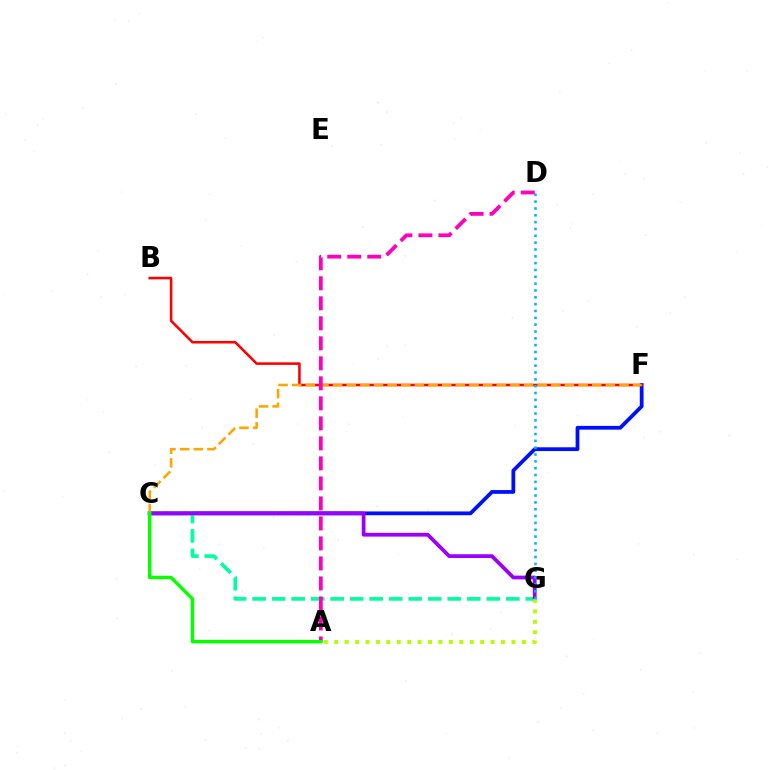{('C', 'F'): [{'color': '#0010ff', 'line_style': 'solid', 'thickness': 2.72}, {'color': '#ffa500', 'line_style': 'dashed', 'thickness': 1.85}], ('C', 'G'): [{'color': '#00ff9d', 'line_style': 'dashed', 'thickness': 2.65}, {'color': '#9b00ff', 'line_style': 'solid', 'thickness': 2.71}], ('B', 'F'): [{'color': '#ff0000', 'line_style': 'solid', 'thickness': 1.85}], ('A', 'G'): [{'color': '#b3ff00', 'line_style': 'dotted', 'thickness': 2.83}], ('D', 'G'): [{'color': '#00b5ff', 'line_style': 'dotted', 'thickness': 1.86}], ('A', 'D'): [{'color': '#ff00bd', 'line_style': 'dashed', 'thickness': 2.72}], ('A', 'C'): [{'color': '#08ff00', 'line_style': 'solid', 'thickness': 2.48}]}